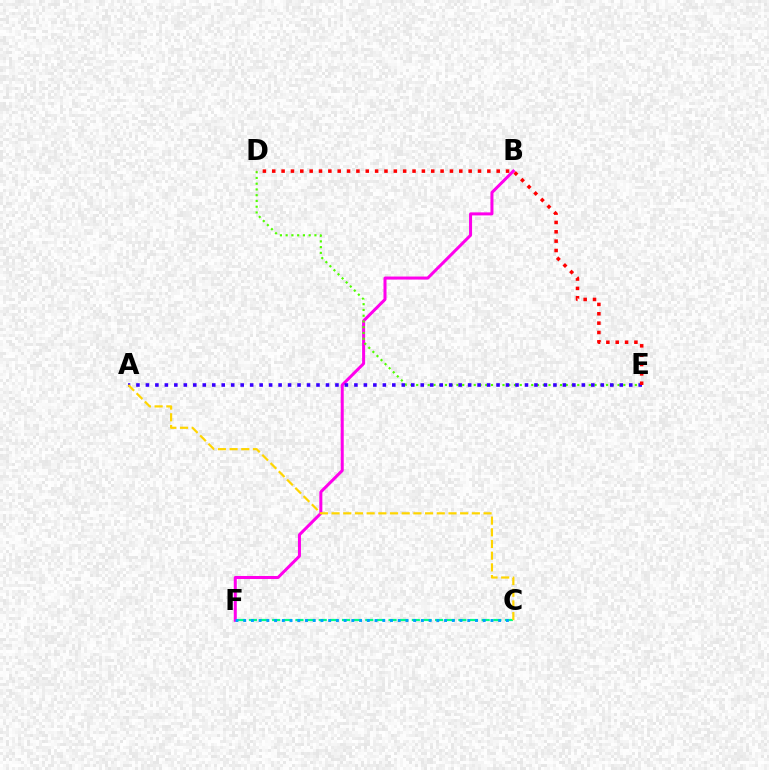{('B', 'F'): [{'color': '#ff00ed', 'line_style': 'solid', 'thickness': 2.18}], ('D', 'E'): [{'color': '#4fff00', 'line_style': 'dotted', 'thickness': 1.56}, {'color': '#ff0000', 'line_style': 'dotted', 'thickness': 2.54}], ('A', 'E'): [{'color': '#3700ff', 'line_style': 'dotted', 'thickness': 2.57}], ('C', 'F'): [{'color': '#00ff86', 'line_style': 'dashed', 'thickness': 1.58}, {'color': '#009eff', 'line_style': 'dotted', 'thickness': 2.1}], ('A', 'C'): [{'color': '#ffd500', 'line_style': 'dashed', 'thickness': 1.59}]}